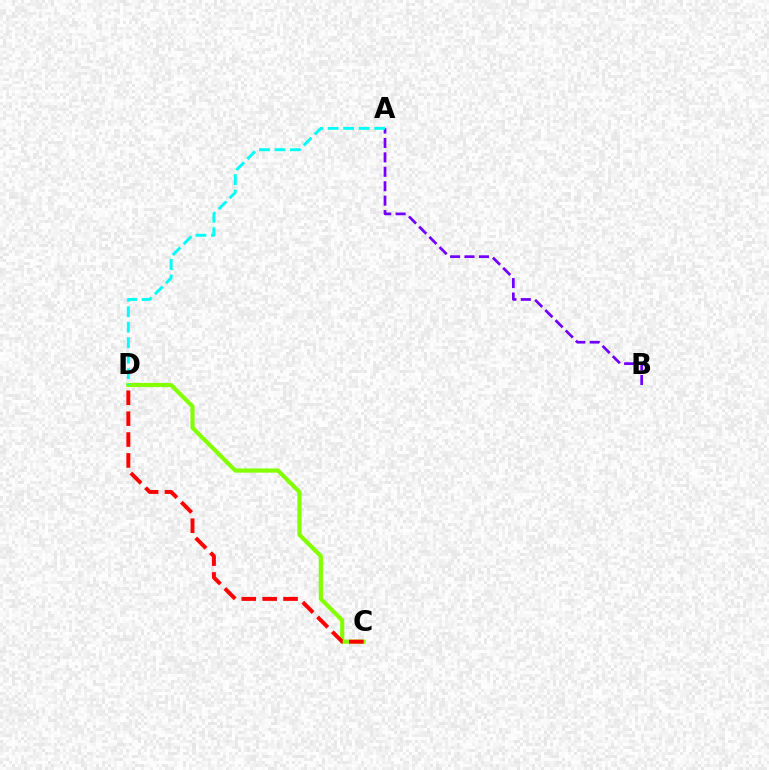{('C', 'D'): [{'color': '#84ff00', 'line_style': 'solid', 'thickness': 3.0}, {'color': '#ff0000', 'line_style': 'dashed', 'thickness': 2.84}], ('A', 'B'): [{'color': '#7200ff', 'line_style': 'dashed', 'thickness': 1.96}], ('A', 'D'): [{'color': '#00fff6', 'line_style': 'dashed', 'thickness': 2.11}]}